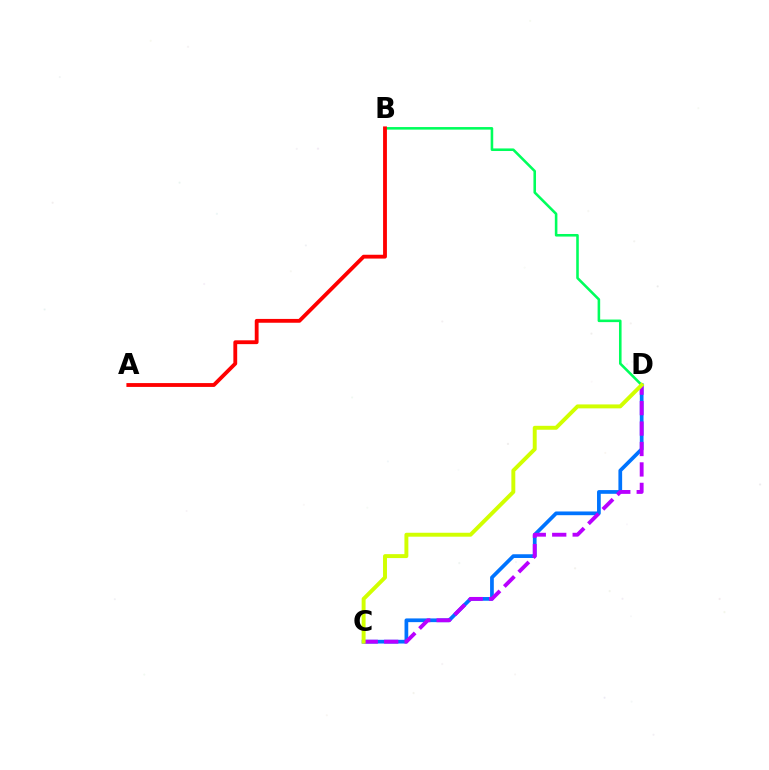{('C', 'D'): [{'color': '#0074ff', 'line_style': 'solid', 'thickness': 2.68}, {'color': '#b900ff', 'line_style': 'dashed', 'thickness': 2.78}, {'color': '#d1ff00', 'line_style': 'solid', 'thickness': 2.83}], ('B', 'D'): [{'color': '#00ff5c', 'line_style': 'solid', 'thickness': 1.85}], ('A', 'B'): [{'color': '#ff0000', 'line_style': 'solid', 'thickness': 2.75}]}